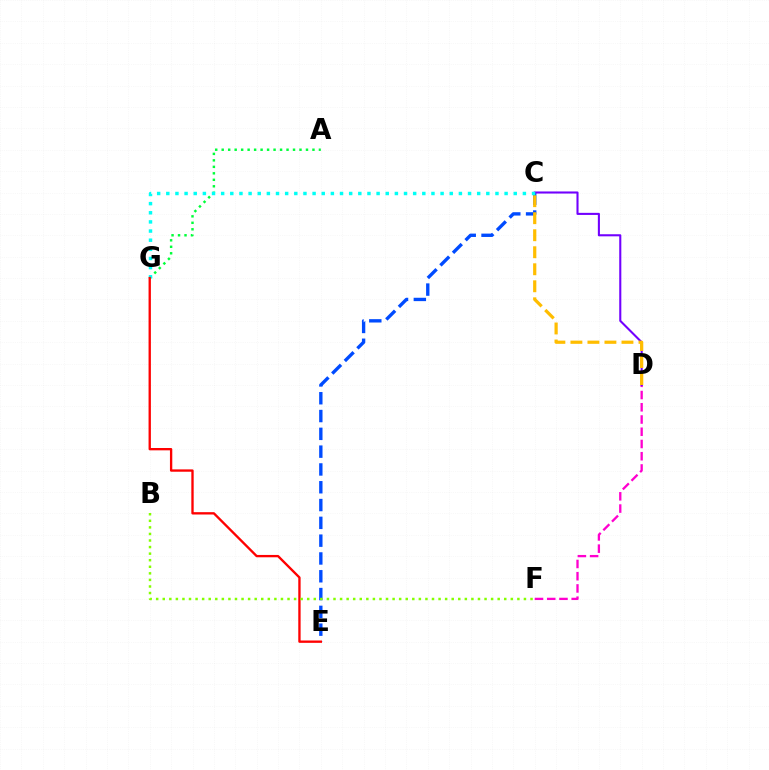{('C', 'E'): [{'color': '#004bff', 'line_style': 'dashed', 'thickness': 2.42}], ('A', 'G'): [{'color': '#00ff39', 'line_style': 'dotted', 'thickness': 1.76}], ('D', 'F'): [{'color': '#ff00cf', 'line_style': 'dashed', 'thickness': 1.66}], ('C', 'D'): [{'color': '#7200ff', 'line_style': 'solid', 'thickness': 1.5}, {'color': '#ffbd00', 'line_style': 'dashed', 'thickness': 2.31}], ('C', 'G'): [{'color': '#00fff6', 'line_style': 'dotted', 'thickness': 2.48}], ('E', 'G'): [{'color': '#ff0000', 'line_style': 'solid', 'thickness': 1.68}], ('B', 'F'): [{'color': '#84ff00', 'line_style': 'dotted', 'thickness': 1.78}]}